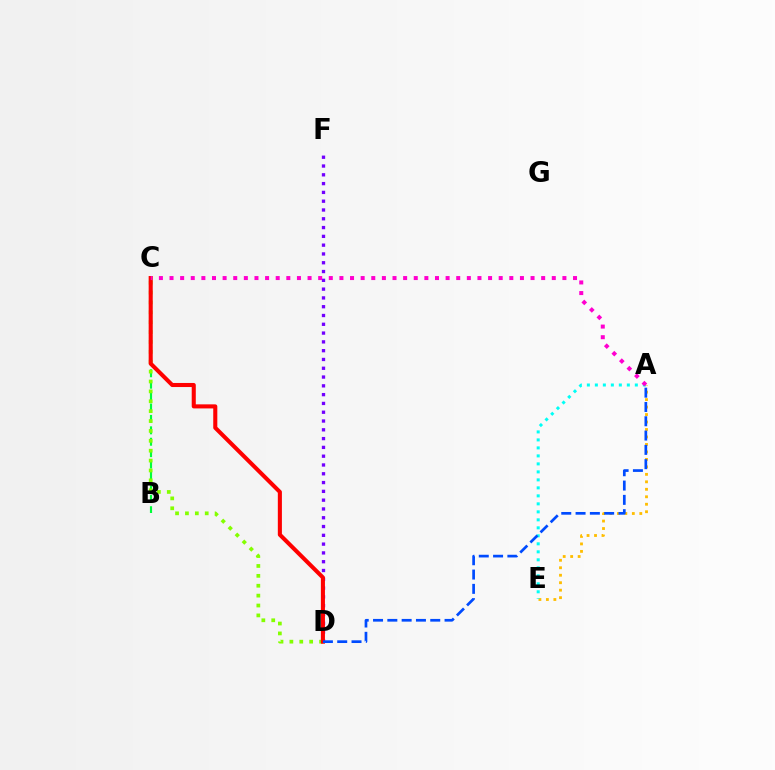{('B', 'C'): [{'color': '#00ff39', 'line_style': 'dashed', 'thickness': 1.55}], ('A', 'E'): [{'color': '#ffbd00', 'line_style': 'dotted', 'thickness': 2.03}, {'color': '#00fff6', 'line_style': 'dotted', 'thickness': 2.17}], ('C', 'D'): [{'color': '#84ff00', 'line_style': 'dotted', 'thickness': 2.69}, {'color': '#ff0000', 'line_style': 'solid', 'thickness': 2.93}], ('D', 'F'): [{'color': '#7200ff', 'line_style': 'dotted', 'thickness': 2.39}], ('A', 'C'): [{'color': '#ff00cf', 'line_style': 'dotted', 'thickness': 2.89}], ('A', 'D'): [{'color': '#004bff', 'line_style': 'dashed', 'thickness': 1.94}]}